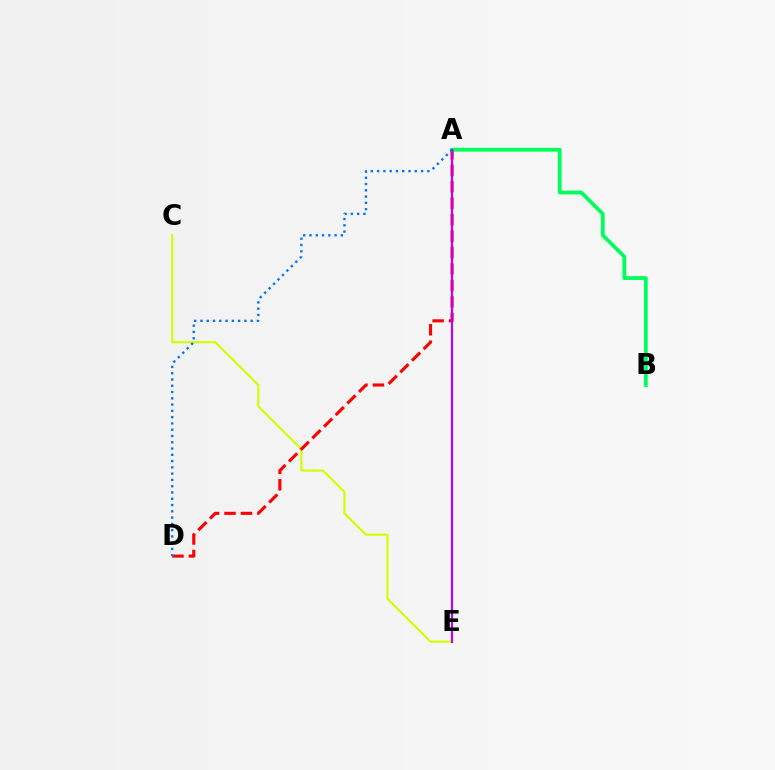{('A', 'B'): [{'color': '#00ff5c', 'line_style': 'solid', 'thickness': 2.73}], ('C', 'E'): [{'color': '#d1ff00', 'line_style': 'solid', 'thickness': 1.55}], ('A', 'D'): [{'color': '#ff0000', 'line_style': 'dashed', 'thickness': 2.23}, {'color': '#0074ff', 'line_style': 'dotted', 'thickness': 1.71}], ('A', 'E'): [{'color': '#b900ff', 'line_style': 'solid', 'thickness': 1.58}]}